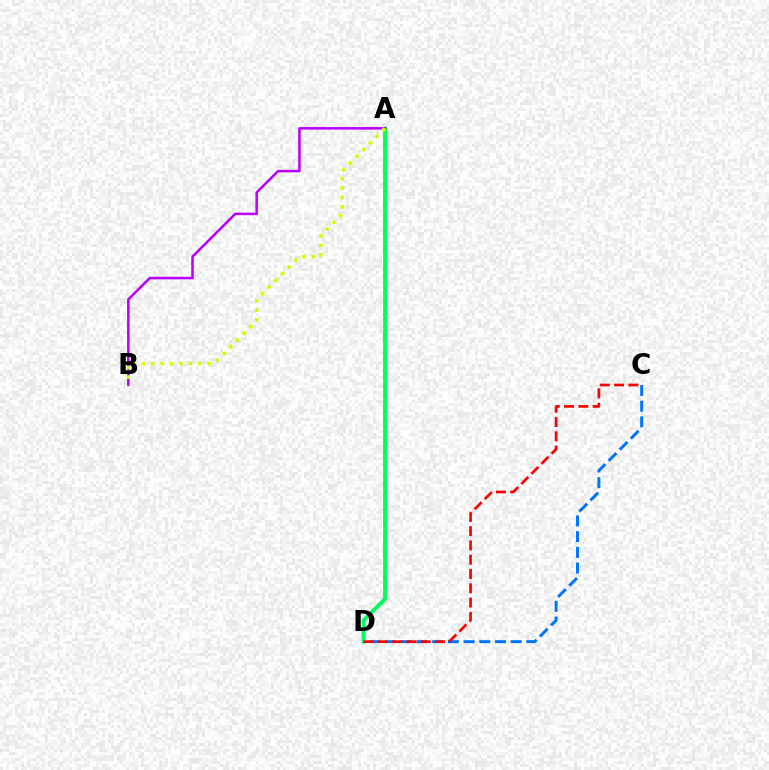{('A', 'D'): [{'color': '#00ff5c', 'line_style': 'solid', 'thickness': 2.77}], ('C', 'D'): [{'color': '#0074ff', 'line_style': 'dashed', 'thickness': 2.13}, {'color': '#ff0000', 'line_style': 'dashed', 'thickness': 1.94}], ('A', 'B'): [{'color': '#b900ff', 'line_style': 'solid', 'thickness': 1.82}, {'color': '#d1ff00', 'line_style': 'dotted', 'thickness': 2.57}]}